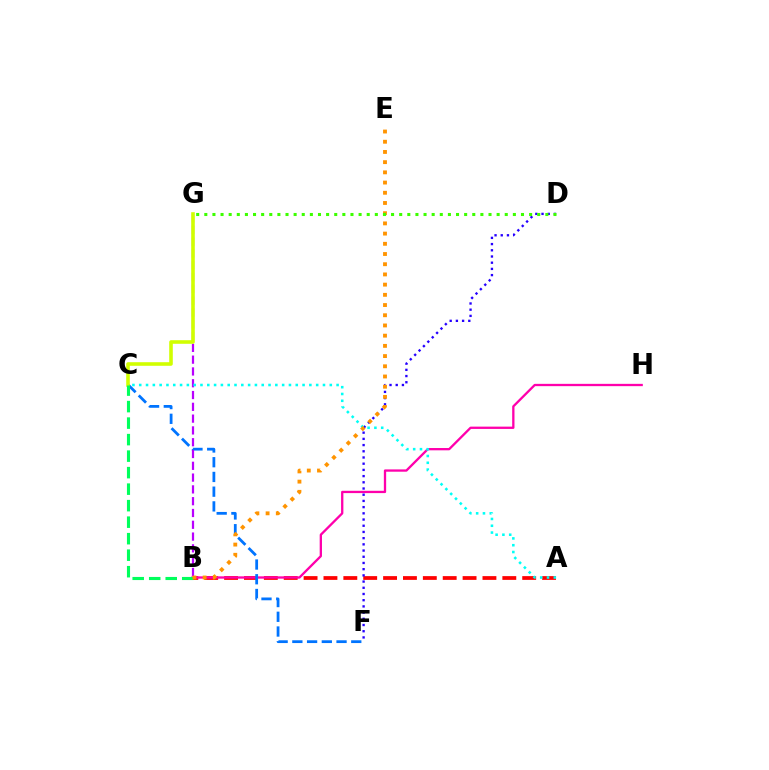{('A', 'B'): [{'color': '#ff0000', 'line_style': 'dashed', 'thickness': 2.7}], ('B', 'H'): [{'color': '#ff00ac', 'line_style': 'solid', 'thickness': 1.66}], ('D', 'F'): [{'color': '#2500ff', 'line_style': 'dotted', 'thickness': 1.69}], ('C', 'F'): [{'color': '#0074ff', 'line_style': 'dashed', 'thickness': 2.0}], ('B', 'G'): [{'color': '#b900ff', 'line_style': 'dashed', 'thickness': 1.6}], ('A', 'C'): [{'color': '#00fff6', 'line_style': 'dotted', 'thickness': 1.85}], ('C', 'G'): [{'color': '#d1ff00', 'line_style': 'solid', 'thickness': 2.59}], ('B', 'C'): [{'color': '#00ff5c', 'line_style': 'dashed', 'thickness': 2.24}], ('B', 'E'): [{'color': '#ff9400', 'line_style': 'dotted', 'thickness': 2.77}], ('D', 'G'): [{'color': '#3dff00', 'line_style': 'dotted', 'thickness': 2.21}]}